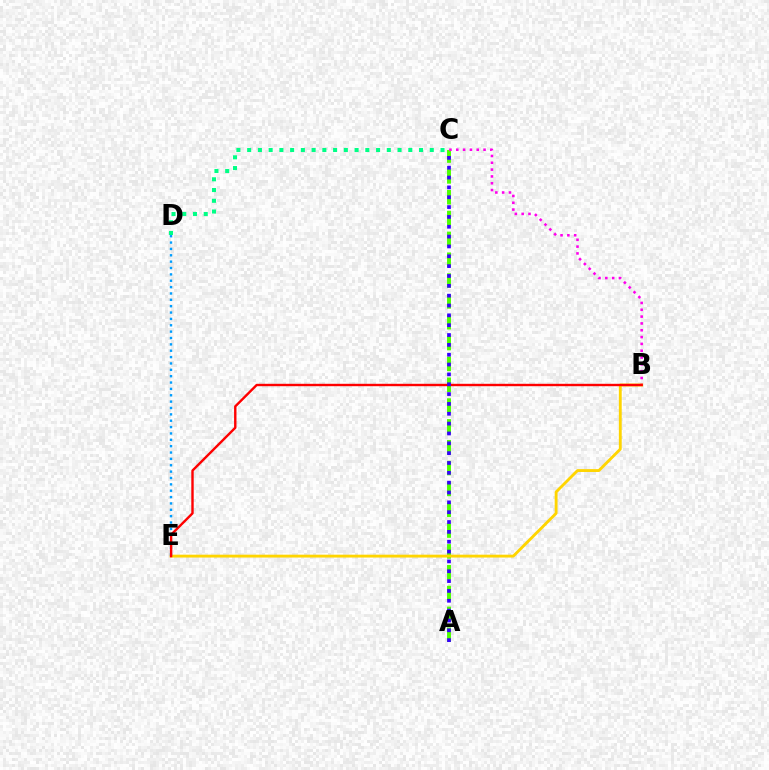{('A', 'C'): [{'color': '#4fff00', 'line_style': 'dashed', 'thickness': 2.83}, {'color': '#3700ff', 'line_style': 'dotted', 'thickness': 2.67}], ('C', 'D'): [{'color': '#00ff86', 'line_style': 'dotted', 'thickness': 2.92}], ('B', 'C'): [{'color': '#ff00ed', 'line_style': 'dotted', 'thickness': 1.85}], ('B', 'E'): [{'color': '#ffd500', 'line_style': 'solid', 'thickness': 2.06}, {'color': '#ff0000', 'line_style': 'solid', 'thickness': 1.73}], ('D', 'E'): [{'color': '#009eff', 'line_style': 'dotted', 'thickness': 1.73}]}